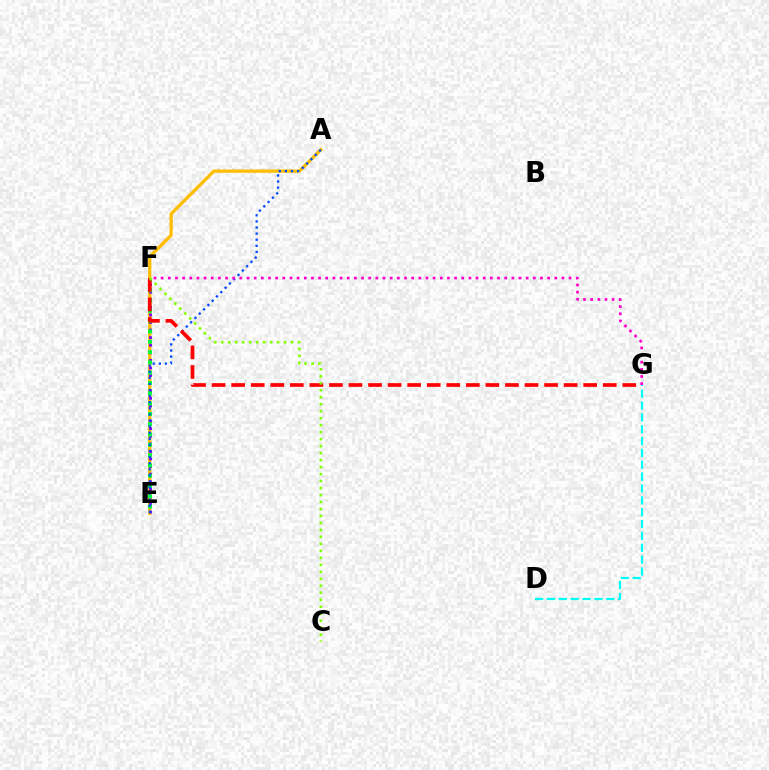{('D', 'G'): [{'color': '#00fff6', 'line_style': 'dashed', 'thickness': 1.61}], ('A', 'E'): [{'color': '#ffbd00', 'line_style': 'solid', 'thickness': 2.37}, {'color': '#004bff', 'line_style': 'dotted', 'thickness': 1.66}], ('E', 'F'): [{'color': '#7200ff', 'line_style': 'dotted', 'thickness': 2.06}, {'color': '#00ff39', 'line_style': 'dotted', 'thickness': 2.8}], ('F', 'G'): [{'color': '#ff0000', 'line_style': 'dashed', 'thickness': 2.66}, {'color': '#ff00cf', 'line_style': 'dotted', 'thickness': 1.94}], ('C', 'F'): [{'color': '#84ff00', 'line_style': 'dotted', 'thickness': 1.9}]}